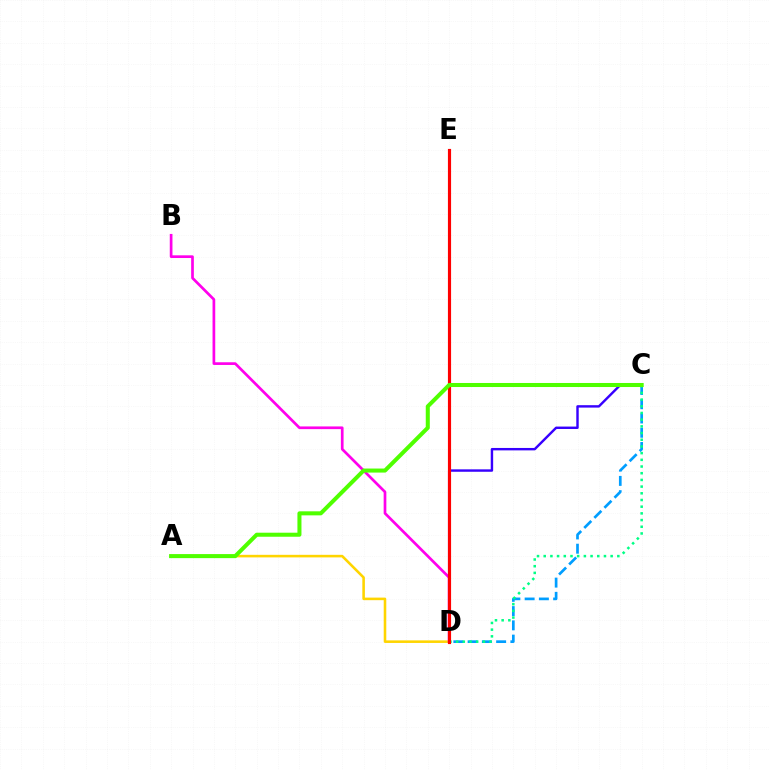{('C', 'D'): [{'color': '#009eff', 'line_style': 'dashed', 'thickness': 1.94}, {'color': '#00ff86', 'line_style': 'dotted', 'thickness': 1.82}, {'color': '#3700ff', 'line_style': 'solid', 'thickness': 1.74}], ('A', 'D'): [{'color': '#ffd500', 'line_style': 'solid', 'thickness': 1.85}], ('B', 'D'): [{'color': '#ff00ed', 'line_style': 'solid', 'thickness': 1.94}], ('D', 'E'): [{'color': '#ff0000', 'line_style': 'solid', 'thickness': 2.27}], ('A', 'C'): [{'color': '#4fff00', 'line_style': 'solid', 'thickness': 2.91}]}